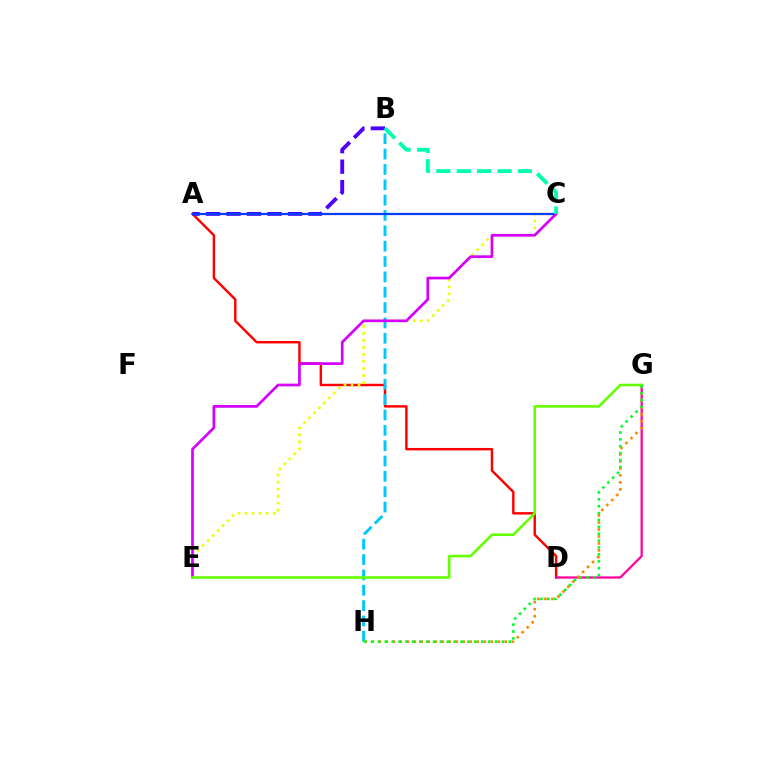{('A', 'D'): [{'color': '#ff0000', 'line_style': 'solid', 'thickness': 1.75}], ('A', 'B'): [{'color': '#4f00ff', 'line_style': 'dashed', 'thickness': 2.78}], ('C', 'E'): [{'color': '#eeff00', 'line_style': 'dotted', 'thickness': 1.91}, {'color': '#d600ff', 'line_style': 'solid', 'thickness': 1.95}], ('B', 'H'): [{'color': '#00c7ff', 'line_style': 'dashed', 'thickness': 2.08}], ('D', 'G'): [{'color': '#ff00a0', 'line_style': 'solid', 'thickness': 1.63}], ('G', 'H'): [{'color': '#ff8800', 'line_style': 'dotted', 'thickness': 1.9}, {'color': '#00ff27', 'line_style': 'dotted', 'thickness': 1.87}], ('A', 'C'): [{'color': '#003fff', 'line_style': 'solid', 'thickness': 1.6}], ('B', 'C'): [{'color': '#00ffaf', 'line_style': 'dashed', 'thickness': 2.77}], ('E', 'G'): [{'color': '#66ff00', 'line_style': 'solid', 'thickness': 1.88}]}